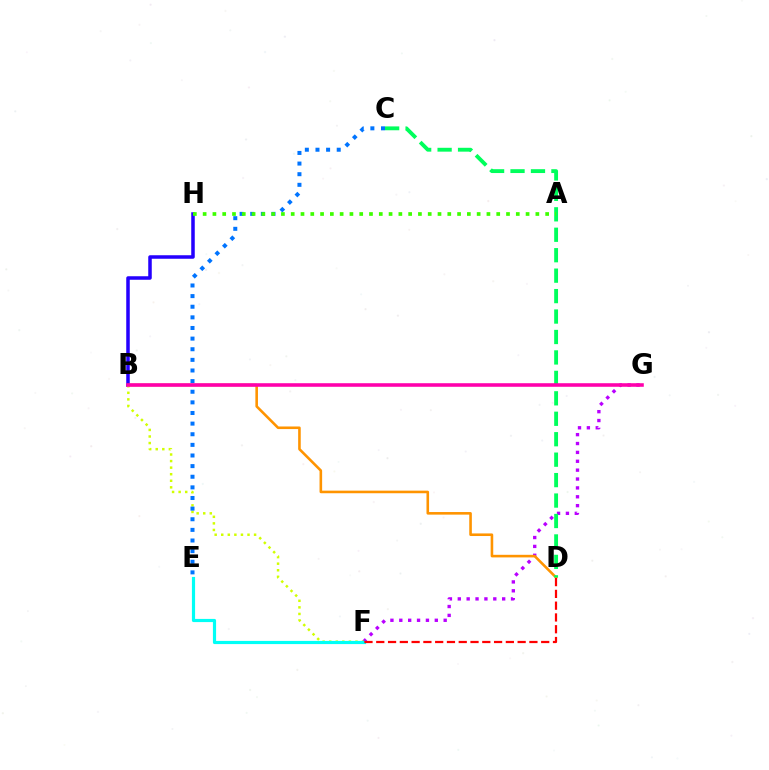{('F', 'G'): [{'color': '#b900ff', 'line_style': 'dotted', 'thickness': 2.41}], ('B', 'H'): [{'color': '#2500ff', 'line_style': 'solid', 'thickness': 2.53}], ('B', 'D'): [{'color': '#ff9400', 'line_style': 'solid', 'thickness': 1.87}], ('B', 'F'): [{'color': '#d1ff00', 'line_style': 'dotted', 'thickness': 1.78}], ('C', 'E'): [{'color': '#0074ff', 'line_style': 'dotted', 'thickness': 2.89}], ('C', 'D'): [{'color': '#00ff5c', 'line_style': 'dashed', 'thickness': 2.78}], ('E', 'F'): [{'color': '#00fff6', 'line_style': 'solid', 'thickness': 2.28}], ('A', 'H'): [{'color': '#3dff00', 'line_style': 'dotted', 'thickness': 2.66}], ('B', 'G'): [{'color': '#ff00ac', 'line_style': 'solid', 'thickness': 2.57}], ('D', 'F'): [{'color': '#ff0000', 'line_style': 'dashed', 'thickness': 1.6}]}